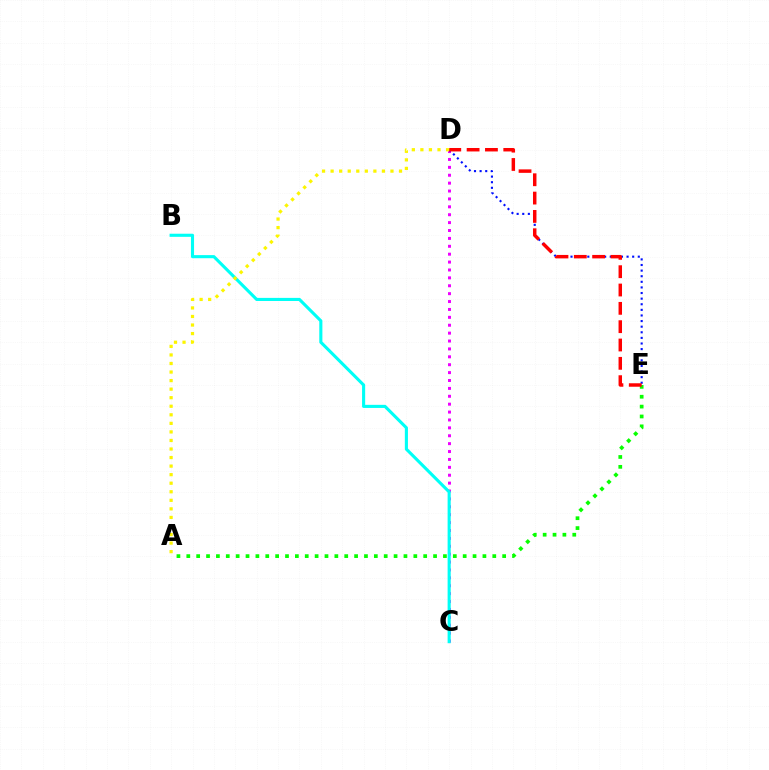{('A', 'E'): [{'color': '#08ff00', 'line_style': 'dotted', 'thickness': 2.68}], ('C', 'D'): [{'color': '#ee00ff', 'line_style': 'dotted', 'thickness': 2.14}], ('B', 'C'): [{'color': '#00fff6', 'line_style': 'solid', 'thickness': 2.24}], ('D', 'E'): [{'color': '#0010ff', 'line_style': 'dotted', 'thickness': 1.52}, {'color': '#ff0000', 'line_style': 'dashed', 'thickness': 2.49}], ('A', 'D'): [{'color': '#fcf500', 'line_style': 'dotted', 'thickness': 2.32}]}